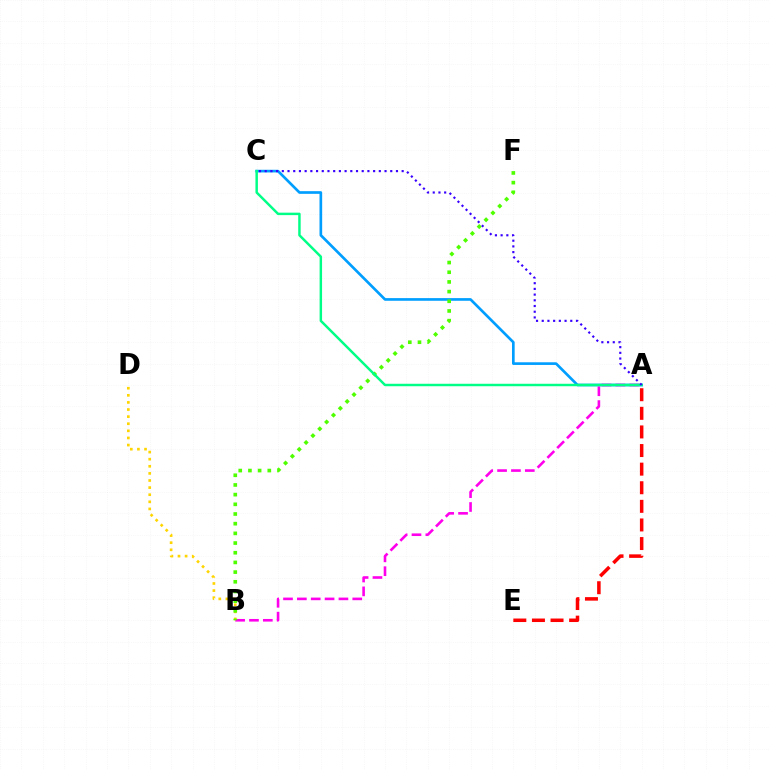{('A', 'C'): [{'color': '#009eff', 'line_style': 'solid', 'thickness': 1.92}, {'color': '#00ff86', 'line_style': 'solid', 'thickness': 1.77}, {'color': '#3700ff', 'line_style': 'dotted', 'thickness': 1.55}], ('B', 'D'): [{'color': '#ffd500', 'line_style': 'dotted', 'thickness': 1.93}], ('A', 'B'): [{'color': '#ff00ed', 'line_style': 'dashed', 'thickness': 1.88}], ('A', 'E'): [{'color': '#ff0000', 'line_style': 'dashed', 'thickness': 2.53}], ('B', 'F'): [{'color': '#4fff00', 'line_style': 'dotted', 'thickness': 2.63}]}